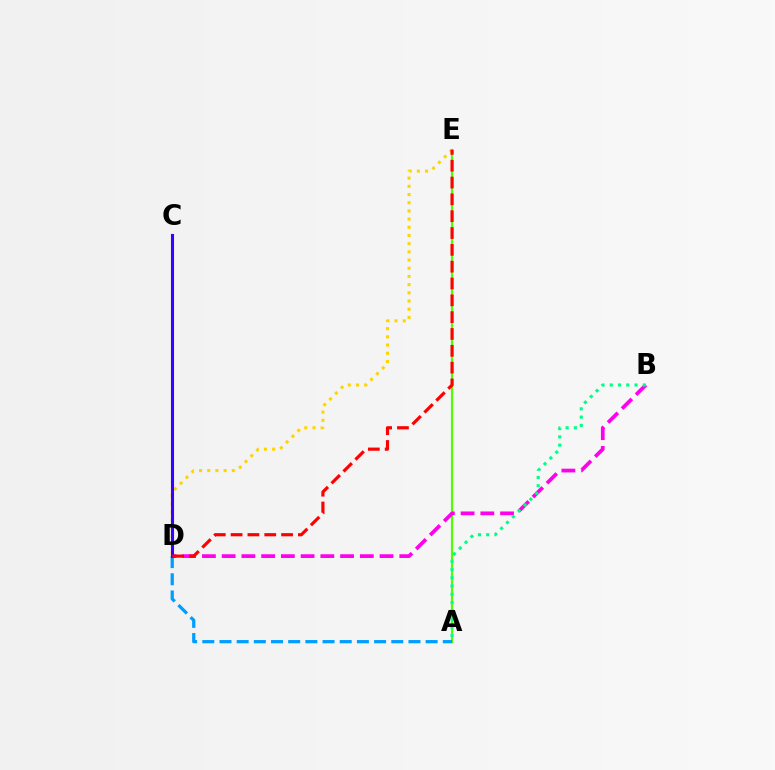{('A', 'E'): [{'color': '#4fff00', 'line_style': 'solid', 'thickness': 1.56}], ('B', 'D'): [{'color': '#ff00ed', 'line_style': 'dashed', 'thickness': 2.68}], ('D', 'E'): [{'color': '#ffd500', 'line_style': 'dotted', 'thickness': 2.23}, {'color': '#ff0000', 'line_style': 'dashed', 'thickness': 2.29}], ('A', 'D'): [{'color': '#009eff', 'line_style': 'dashed', 'thickness': 2.33}], ('C', 'D'): [{'color': '#3700ff', 'line_style': 'solid', 'thickness': 2.22}], ('A', 'B'): [{'color': '#00ff86', 'line_style': 'dotted', 'thickness': 2.24}]}